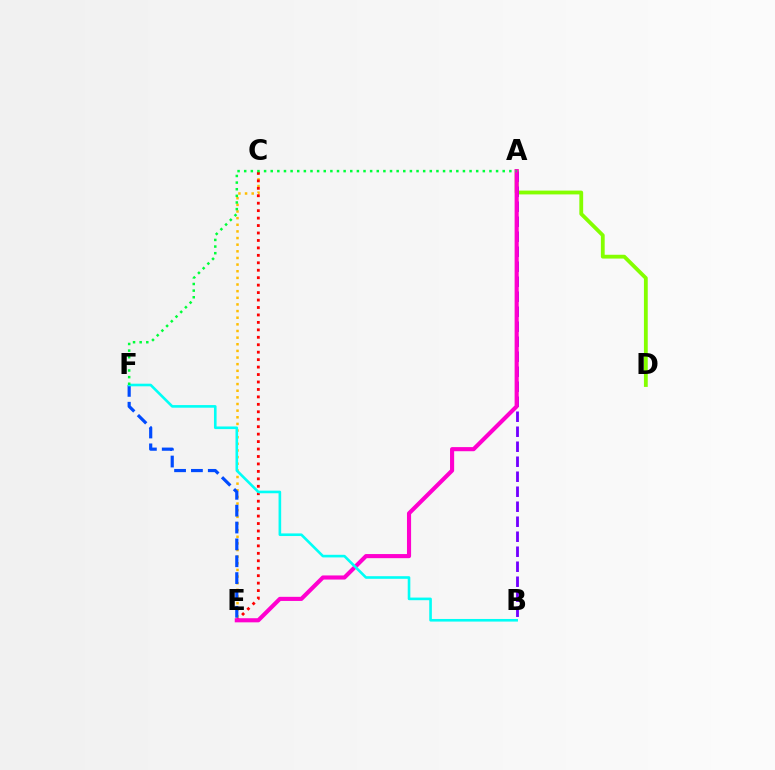{('A', 'D'): [{'color': '#84ff00', 'line_style': 'solid', 'thickness': 2.74}], ('A', 'B'): [{'color': '#7200ff', 'line_style': 'dashed', 'thickness': 2.04}], ('C', 'E'): [{'color': '#ffbd00', 'line_style': 'dotted', 'thickness': 1.8}, {'color': '#ff0000', 'line_style': 'dotted', 'thickness': 2.02}], ('A', 'E'): [{'color': '#ff00cf', 'line_style': 'solid', 'thickness': 2.96}], ('E', 'F'): [{'color': '#004bff', 'line_style': 'dashed', 'thickness': 2.29}], ('B', 'F'): [{'color': '#00fff6', 'line_style': 'solid', 'thickness': 1.89}], ('A', 'F'): [{'color': '#00ff39', 'line_style': 'dotted', 'thickness': 1.8}]}